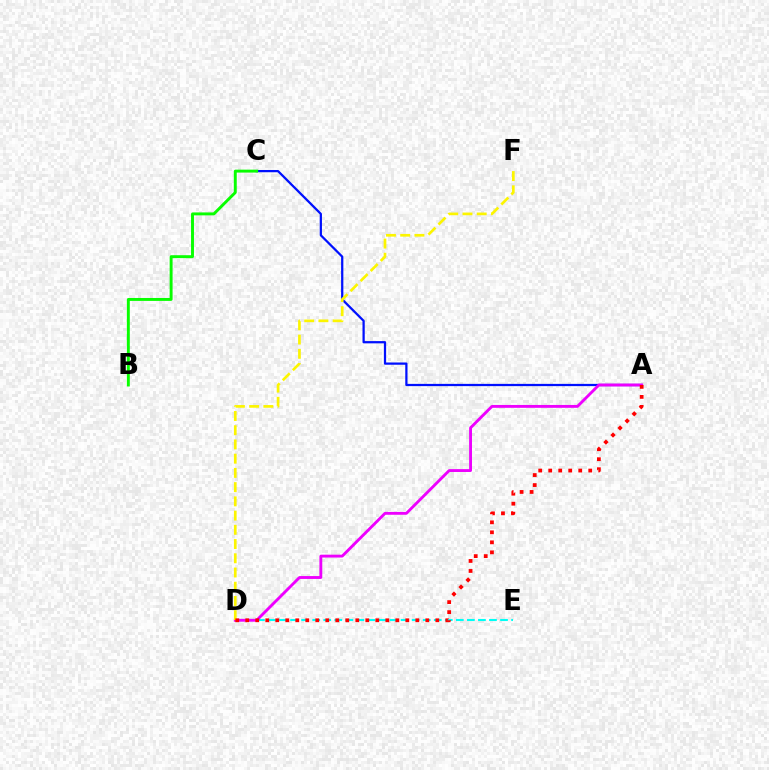{('A', 'C'): [{'color': '#0010ff', 'line_style': 'solid', 'thickness': 1.62}], ('D', 'E'): [{'color': '#00fff6', 'line_style': 'dashed', 'thickness': 1.5}], ('A', 'D'): [{'color': '#ee00ff', 'line_style': 'solid', 'thickness': 2.06}, {'color': '#ff0000', 'line_style': 'dotted', 'thickness': 2.72}], ('D', 'F'): [{'color': '#fcf500', 'line_style': 'dashed', 'thickness': 1.93}], ('B', 'C'): [{'color': '#08ff00', 'line_style': 'solid', 'thickness': 2.11}]}